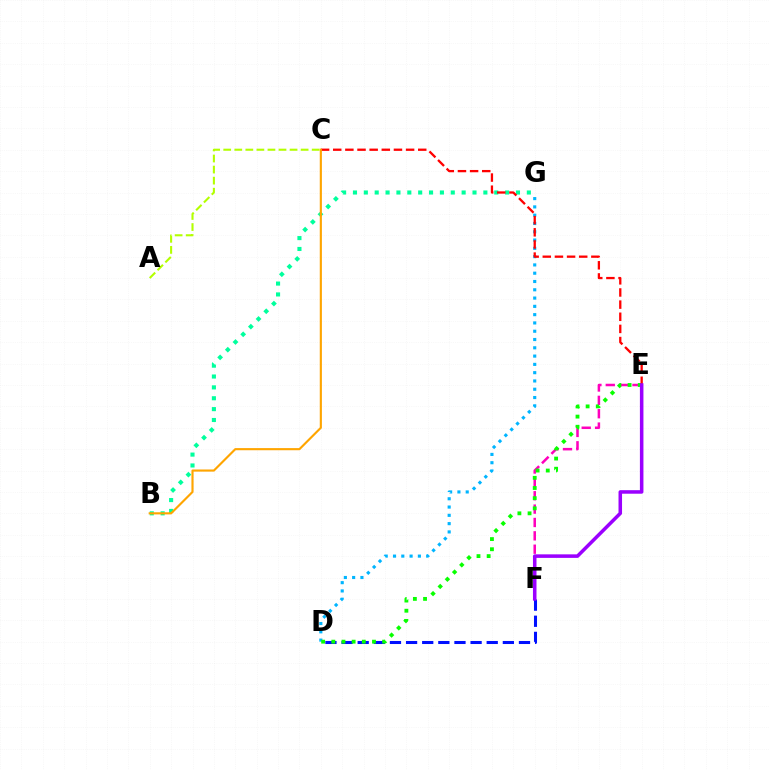{('E', 'F'): [{'color': '#ff00bd', 'line_style': 'dashed', 'thickness': 1.82}, {'color': '#9b00ff', 'line_style': 'solid', 'thickness': 2.54}], ('D', 'F'): [{'color': '#0010ff', 'line_style': 'dashed', 'thickness': 2.19}], ('B', 'G'): [{'color': '#00ff9d', 'line_style': 'dotted', 'thickness': 2.95}], ('D', 'G'): [{'color': '#00b5ff', 'line_style': 'dotted', 'thickness': 2.25}], ('D', 'E'): [{'color': '#08ff00', 'line_style': 'dotted', 'thickness': 2.76}], ('A', 'C'): [{'color': '#b3ff00', 'line_style': 'dashed', 'thickness': 1.5}], ('C', 'E'): [{'color': '#ff0000', 'line_style': 'dashed', 'thickness': 1.65}], ('B', 'C'): [{'color': '#ffa500', 'line_style': 'solid', 'thickness': 1.54}]}